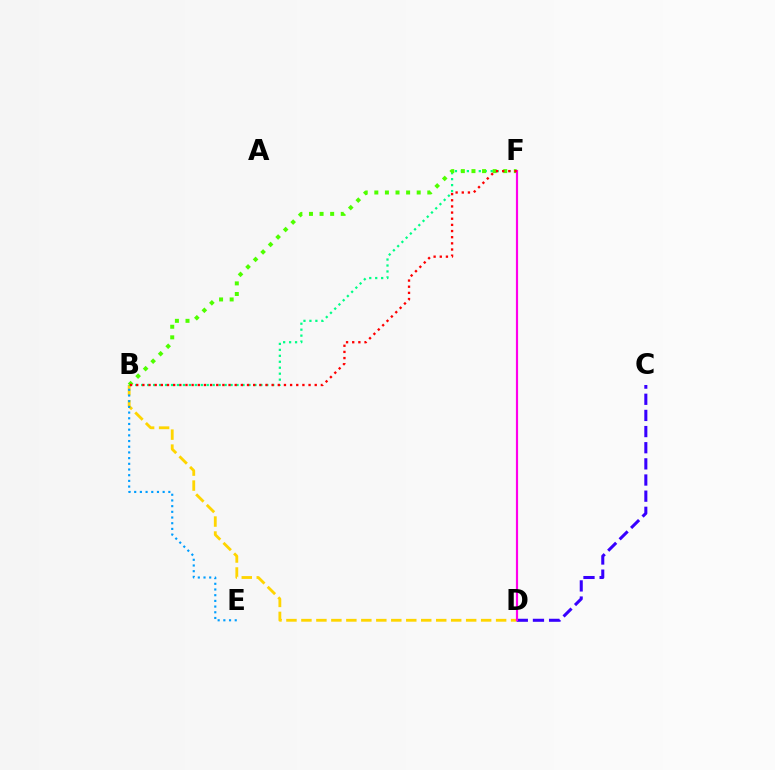{('B', 'D'): [{'color': '#ffd500', 'line_style': 'dashed', 'thickness': 2.03}], ('B', 'E'): [{'color': '#009eff', 'line_style': 'dotted', 'thickness': 1.55}], ('B', 'F'): [{'color': '#00ff86', 'line_style': 'dotted', 'thickness': 1.62}, {'color': '#4fff00', 'line_style': 'dotted', 'thickness': 2.88}, {'color': '#ff0000', 'line_style': 'dotted', 'thickness': 1.67}], ('C', 'D'): [{'color': '#3700ff', 'line_style': 'dashed', 'thickness': 2.19}], ('D', 'F'): [{'color': '#ff00ed', 'line_style': 'solid', 'thickness': 1.56}]}